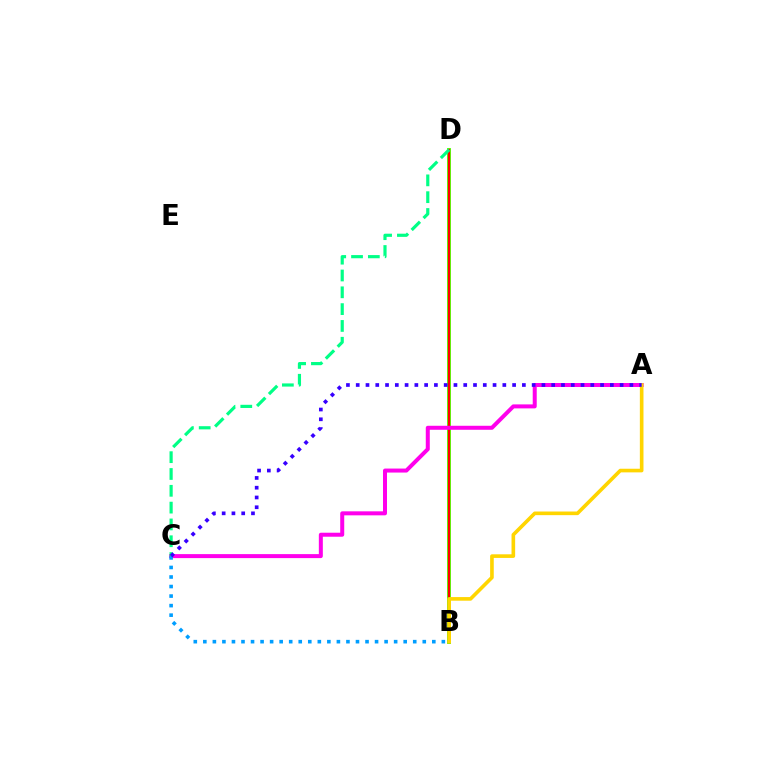{('B', 'D'): [{'color': '#4fff00', 'line_style': 'solid', 'thickness': 2.78}, {'color': '#ff0000', 'line_style': 'solid', 'thickness': 1.57}], ('A', 'C'): [{'color': '#ff00ed', 'line_style': 'solid', 'thickness': 2.88}, {'color': '#3700ff', 'line_style': 'dotted', 'thickness': 2.66}], ('C', 'D'): [{'color': '#00ff86', 'line_style': 'dashed', 'thickness': 2.28}], ('A', 'B'): [{'color': '#ffd500', 'line_style': 'solid', 'thickness': 2.61}], ('B', 'C'): [{'color': '#009eff', 'line_style': 'dotted', 'thickness': 2.59}]}